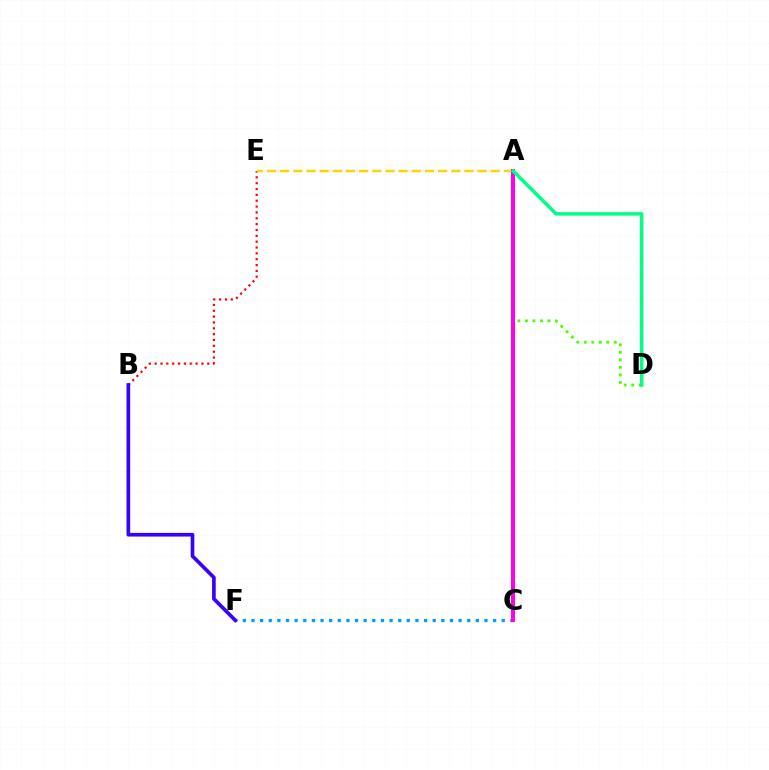{('B', 'E'): [{'color': '#ff0000', 'line_style': 'dotted', 'thickness': 1.59}], ('A', 'D'): [{'color': '#4fff00', 'line_style': 'dotted', 'thickness': 2.04}, {'color': '#00ff86', 'line_style': 'solid', 'thickness': 2.52}], ('C', 'F'): [{'color': '#009eff', 'line_style': 'dotted', 'thickness': 2.34}], ('A', 'E'): [{'color': '#ffd500', 'line_style': 'dashed', 'thickness': 1.79}], ('B', 'F'): [{'color': '#3700ff', 'line_style': 'solid', 'thickness': 2.64}], ('A', 'C'): [{'color': '#ff00ed', 'line_style': 'solid', 'thickness': 2.87}]}